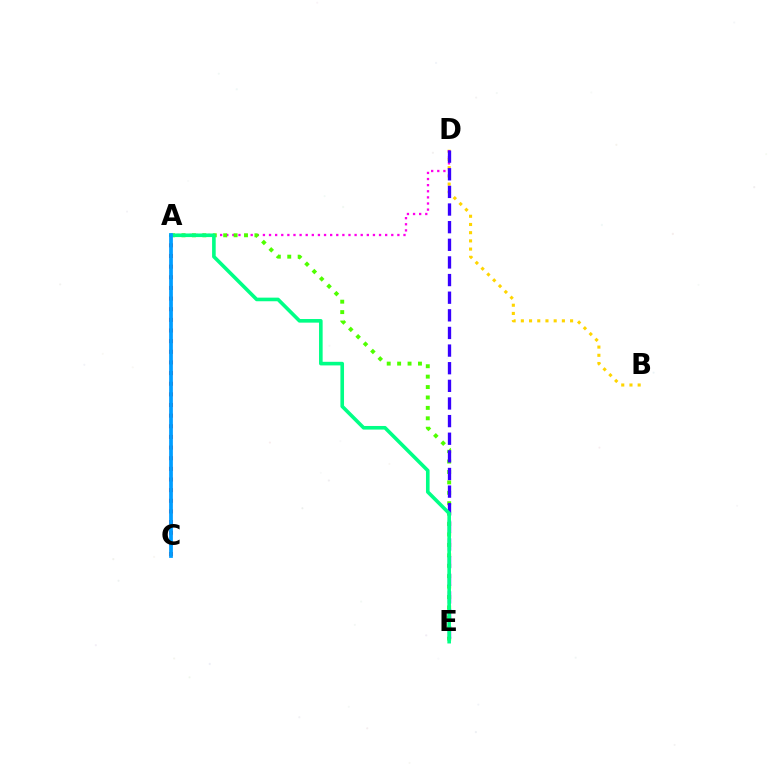{('B', 'D'): [{'color': '#ffd500', 'line_style': 'dotted', 'thickness': 2.23}], ('A', 'D'): [{'color': '#ff00ed', 'line_style': 'dotted', 'thickness': 1.66}], ('A', 'E'): [{'color': '#4fff00', 'line_style': 'dotted', 'thickness': 2.83}, {'color': '#00ff86', 'line_style': 'solid', 'thickness': 2.6}], ('D', 'E'): [{'color': '#3700ff', 'line_style': 'dashed', 'thickness': 2.39}], ('A', 'C'): [{'color': '#ff0000', 'line_style': 'dotted', 'thickness': 2.89}, {'color': '#009eff', 'line_style': 'solid', 'thickness': 2.7}]}